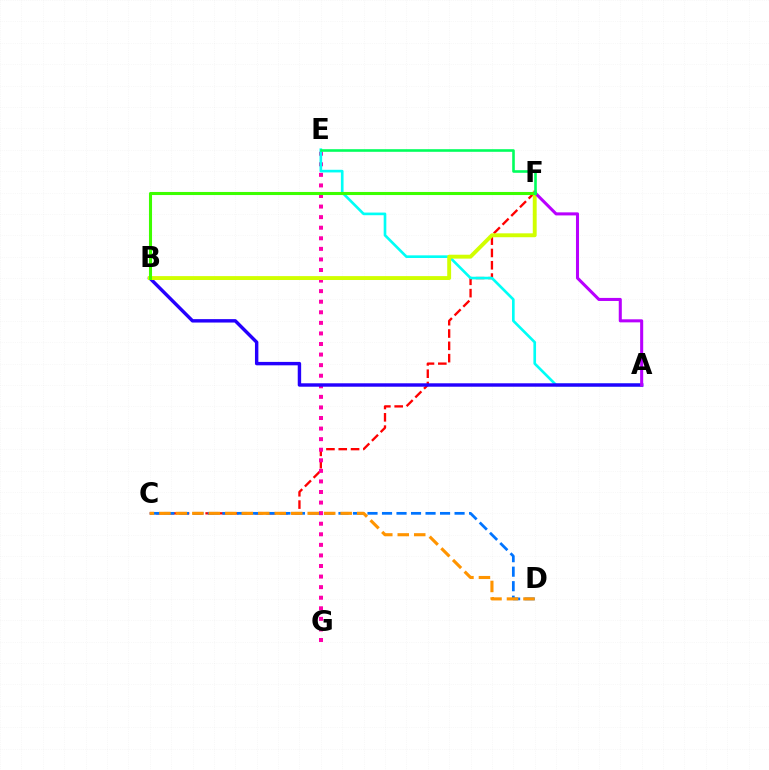{('C', 'F'): [{'color': '#ff0000', 'line_style': 'dashed', 'thickness': 1.67}], ('E', 'G'): [{'color': '#ff00ac', 'line_style': 'dotted', 'thickness': 2.87}], ('A', 'E'): [{'color': '#00fff6', 'line_style': 'solid', 'thickness': 1.91}], ('A', 'B'): [{'color': '#2500ff', 'line_style': 'solid', 'thickness': 2.46}], ('B', 'F'): [{'color': '#d1ff00', 'line_style': 'solid', 'thickness': 2.81}, {'color': '#3dff00', 'line_style': 'solid', 'thickness': 2.22}], ('C', 'D'): [{'color': '#0074ff', 'line_style': 'dashed', 'thickness': 1.97}, {'color': '#ff9400', 'line_style': 'dashed', 'thickness': 2.24}], ('A', 'F'): [{'color': '#b900ff', 'line_style': 'solid', 'thickness': 2.2}], ('E', 'F'): [{'color': '#00ff5c', 'line_style': 'solid', 'thickness': 1.87}]}